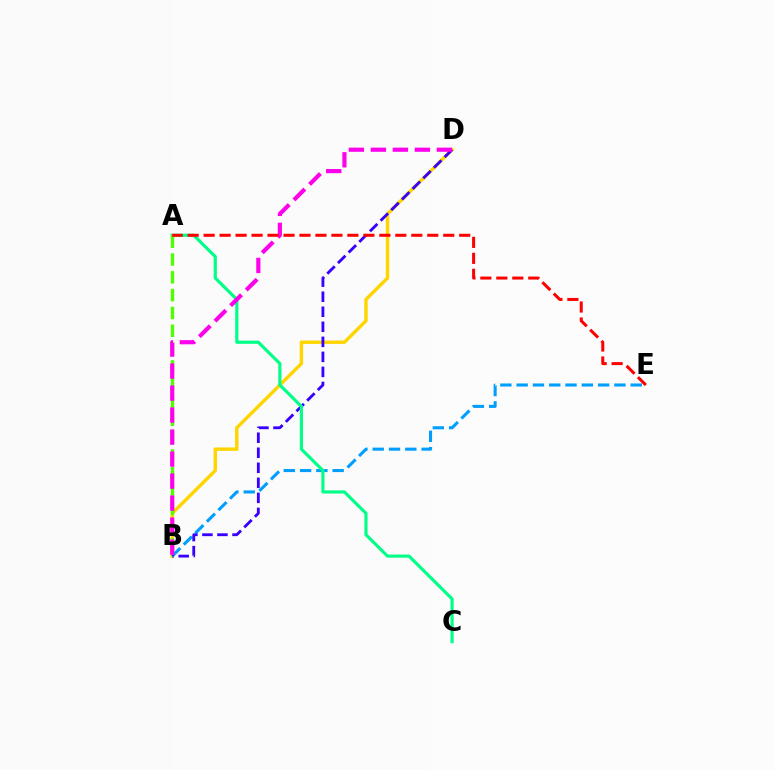{('B', 'D'): [{'color': '#ffd500', 'line_style': 'solid', 'thickness': 2.46}, {'color': '#3700ff', 'line_style': 'dashed', 'thickness': 2.04}, {'color': '#ff00ed', 'line_style': 'dashed', 'thickness': 2.99}], ('B', 'E'): [{'color': '#009eff', 'line_style': 'dashed', 'thickness': 2.21}], ('A', 'C'): [{'color': '#00ff86', 'line_style': 'solid', 'thickness': 2.26}], ('A', 'B'): [{'color': '#4fff00', 'line_style': 'dashed', 'thickness': 2.42}], ('A', 'E'): [{'color': '#ff0000', 'line_style': 'dashed', 'thickness': 2.17}]}